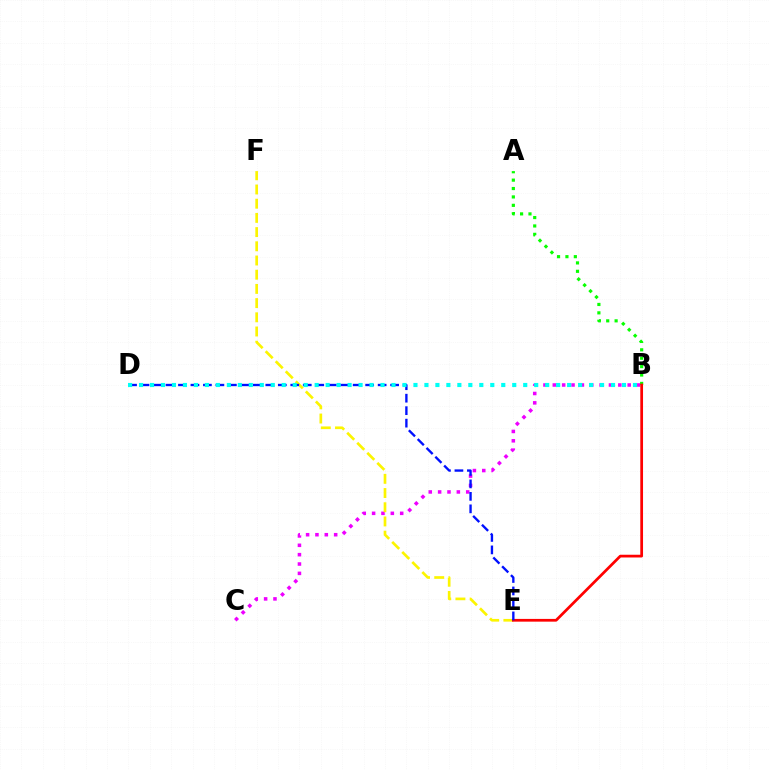{('B', 'C'): [{'color': '#ee00ff', 'line_style': 'dotted', 'thickness': 2.54}], ('A', 'B'): [{'color': '#08ff00', 'line_style': 'dotted', 'thickness': 2.28}], ('E', 'F'): [{'color': '#fcf500', 'line_style': 'dashed', 'thickness': 1.93}], ('B', 'E'): [{'color': '#ff0000', 'line_style': 'solid', 'thickness': 1.97}], ('D', 'E'): [{'color': '#0010ff', 'line_style': 'dashed', 'thickness': 1.7}], ('B', 'D'): [{'color': '#00fff6', 'line_style': 'dotted', 'thickness': 2.98}]}